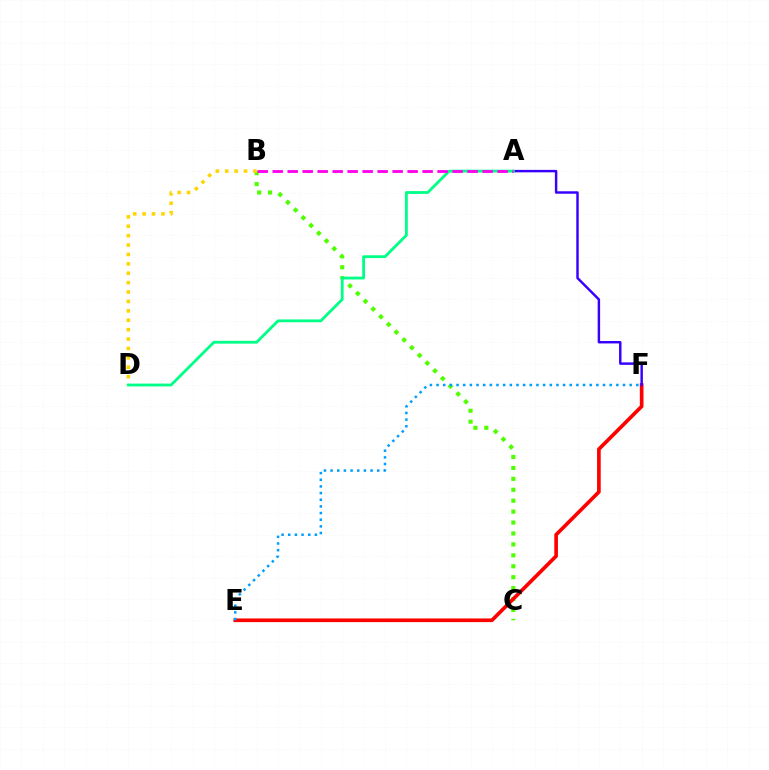{('B', 'C'): [{'color': '#4fff00', 'line_style': 'dotted', 'thickness': 2.97}], ('E', 'F'): [{'color': '#ff0000', 'line_style': 'solid', 'thickness': 2.64}, {'color': '#009eff', 'line_style': 'dotted', 'thickness': 1.81}], ('B', 'D'): [{'color': '#ffd500', 'line_style': 'dotted', 'thickness': 2.55}], ('A', 'F'): [{'color': '#3700ff', 'line_style': 'solid', 'thickness': 1.76}], ('A', 'D'): [{'color': '#00ff86', 'line_style': 'solid', 'thickness': 2.02}], ('A', 'B'): [{'color': '#ff00ed', 'line_style': 'dashed', 'thickness': 2.04}]}